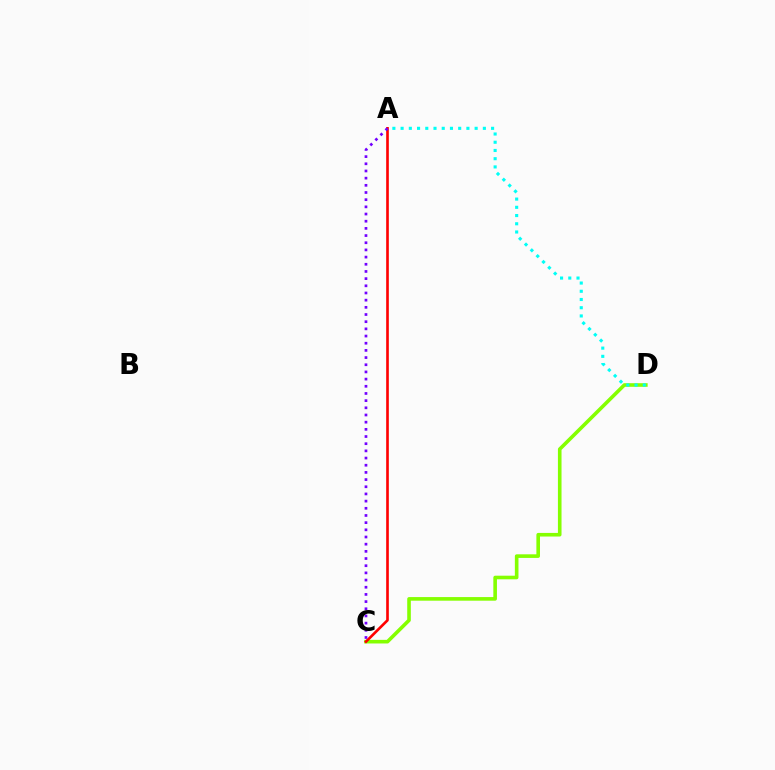{('C', 'D'): [{'color': '#84ff00', 'line_style': 'solid', 'thickness': 2.6}], ('A', 'D'): [{'color': '#00fff6', 'line_style': 'dotted', 'thickness': 2.24}], ('A', 'C'): [{'color': '#ff0000', 'line_style': 'solid', 'thickness': 1.9}, {'color': '#7200ff', 'line_style': 'dotted', 'thickness': 1.95}]}